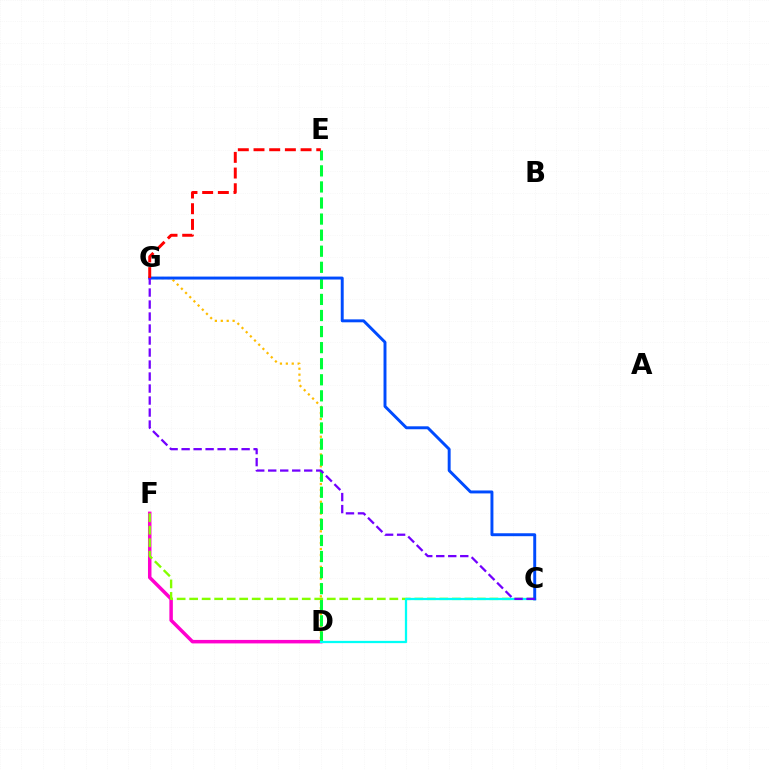{('D', 'G'): [{'color': '#ffbd00', 'line_style': 'dotted', 'thickness': 1.61}], ('D', 'F'): [{'color': '#ff00cf', 'line_style': 'solid', 'thickness': 2.51}], ('D', 'E'): [{'color': '#00ff39', 'line_style': 'dashed', 'thickness': 2.18}], ('C', 'F'): [{'color': '#84ff00', 'line_style': 'dashed', 'thickness': 1.7}], ('C', 'D'): [{'color': '#00fff6', 'line_style': 'solid', 'thickness': 1.63}], ('C', 'G'): [{'color': '#004bff', 'line_style': 'solid', 'thickness': 2.11}, {'color': '#7200ff', 'line_style': 'dashed', 'thickness': 1.63}], ('E', 'G'): [{'color': '#ff0000', 'line_style': 'dashed', 'thickness': 2.13}]}